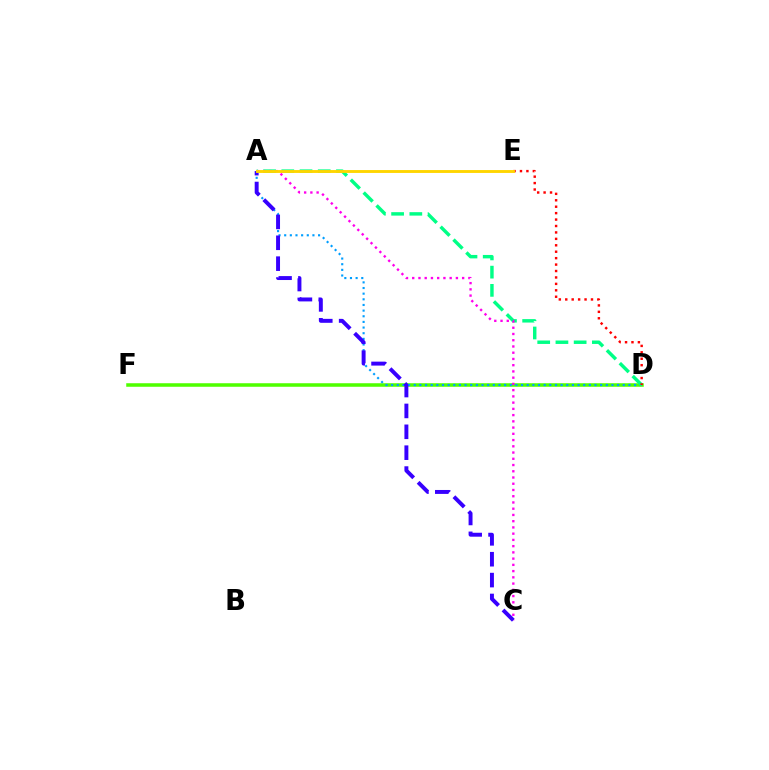{('D', 'F'): [{'color': '#4fff00', 'line_style': 'solid', 'thickness': 2.54}], ('A', 'D'): [{'color': '#009eff', 'line_style': 'dotted', 'thickness': 1.53}, {'color': '#00ff86', 'line_style': 'dashed', 'thickness': 2.48}], ('A', 'C'): [{'color': '#ff00ed', 'line_style': 'dotted', 'thickness': 1.7}, {'color': '#3700ff', 'line_style': 'dashed', 'thickness': 2.84}], ('D', 'E'): [{'color': '#ff0000', 'line_style': 'dotted', 'thickness': 1.75}], ('A', 'E'): [{'color': '#ffd500', 'line_style': 'solid', 'thickness': 2.07}]}